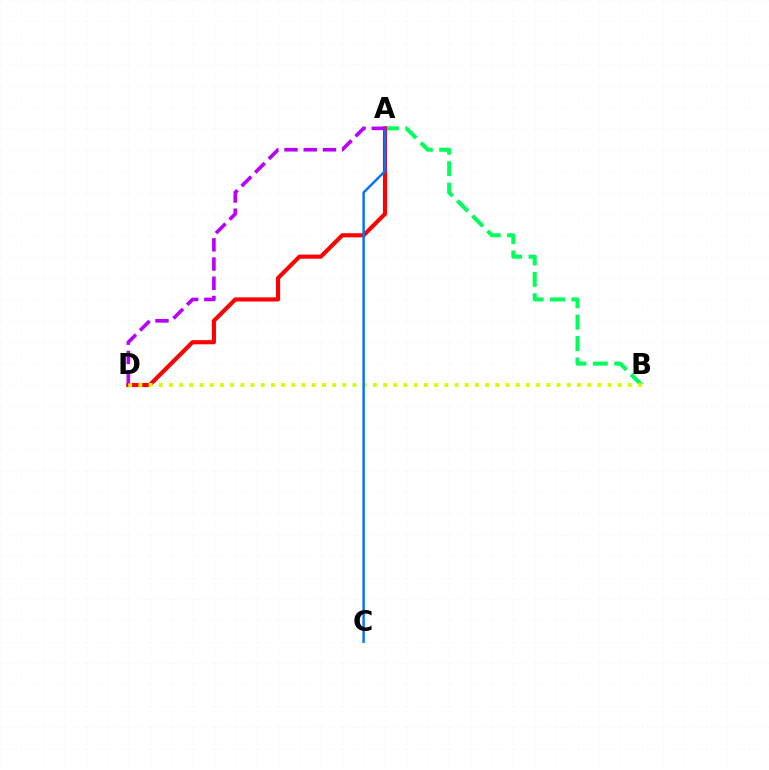{('A', 'B'): [{'color': '#00ff5c', 'line_style': 'dashed', 'thickness': 2.91}], ('A', 'D'): [{'color': '#ff0000', 'line_style': 'solid', 'thickness': 2.96}, {'color': '#b900ff', 'line_style': 'dashed', 'thickness': 2.61}], ('B', 'D'): [{'color': '#d1ff00', 'line_style': 'dotted', 'thickness': 2.77}], ('A', 'C'): [{'color': '#0074ff', 'line_style': 'solid', 'thickness': 1.77}]}